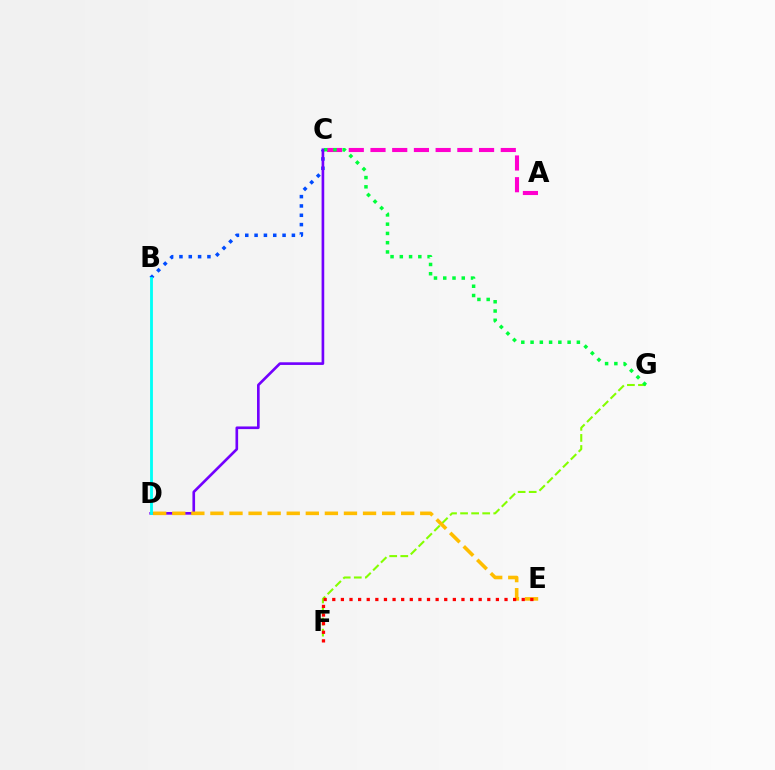{('F', 'G'): [{'color': '#84ff00', 'line_style': 'dashed', 'thickness': 1.5}], ('B', 'C'): [{'color': '#004bff', 'line_style': 'dotted', 'thickness': 2.53}], ('A', 'C'): [{'color': '#ff00cf', 'line_style': 'dashed', 'thickness': 2.95}], ('C', 'G'): [{'color': '#00ff39', 'line_style': 'dotted', 'thickness': 2.52}], ('C', 'D'): [{'color': '#7200ff', 'line_style': 'solid', 'thickness': 1.91}], ('D', 'E'): [{'color': '#ffbd00', 'line_style': 'dashed', 'thickness': 2.59}], ('B', 'D'): [{'color': '#00fff6', 'line_style': 'solid', 'thickness': 2.04}], ('E', 'F'): [{'color': '#ff0000', 'line_style': 'dotted', 'thickness': 2.34}]}